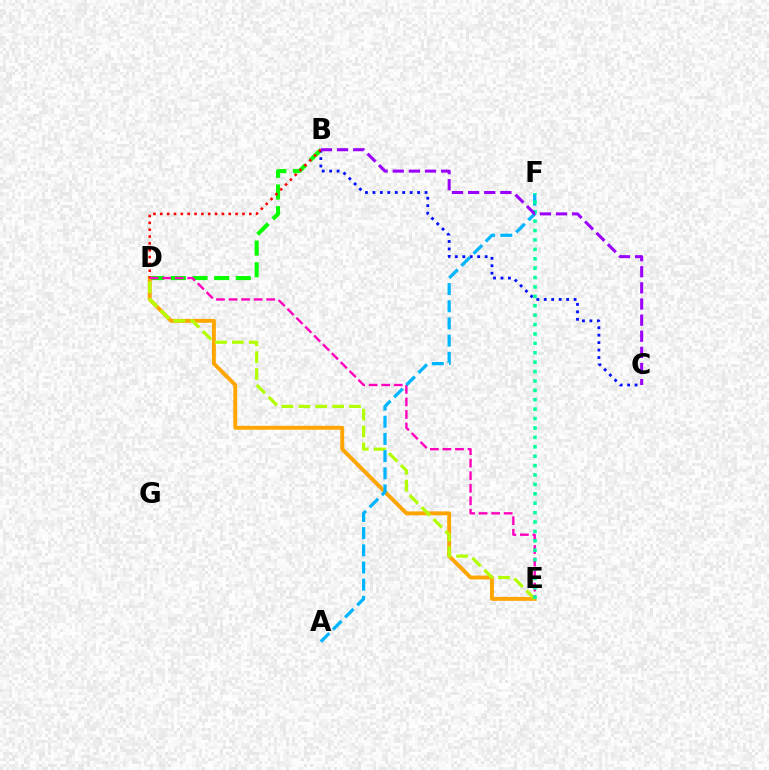{('B', 'D'): [{'color': '#08ff00', 'line_style': 'dashed', 'thickness': 2.94}, {'color': '#ff0000', 'line_style': 'dotted', 'thickness': 1.86}], ('D', 'E'): [{'color': '#ffa500', 'line_style': 'solid', 'thickness': 2.8}, {'color': '#b3ff00', 'line_style': 'dashed', 'thickness': 2.29}, {'color': '#ff00bd', 'line_style': 'dashed', 'thickness': 1.7}], ('B', 'C'): [{'color': '#0010ff', 'line_style': 'dotted', 'thickness': 2.02}, {'color': '#9b00ff', 'line_style': 'dashed', 'thickness': 2.19}], ('A', 'F'): [{'color': '#00b5ff', 'line_style': 'dashed', 'thickness': 2.33}], ('E', 'F'): [{'color': '#00ff9d', 'line_style': 'dotted', 'thickness': 2.55}]}